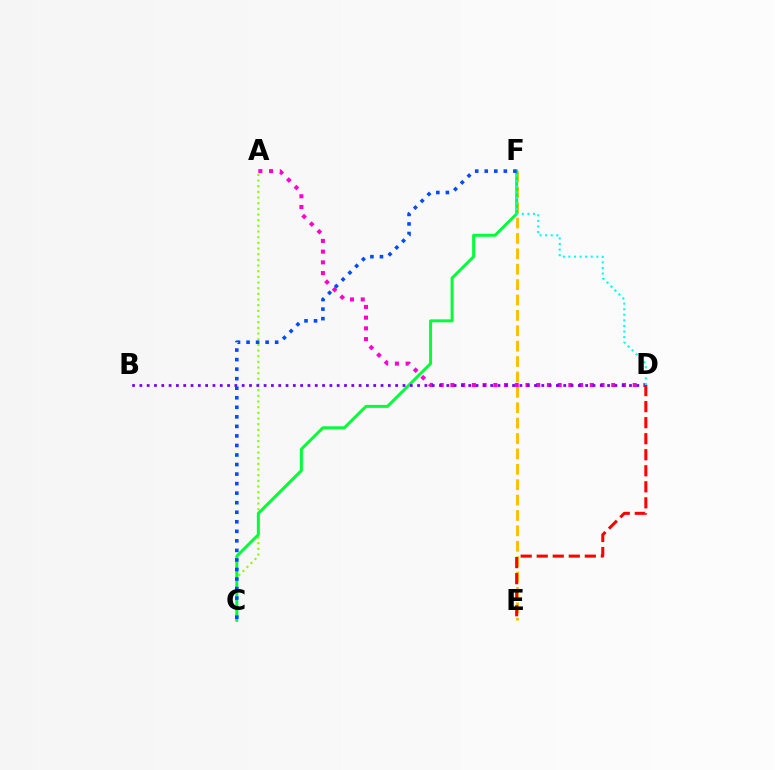{('E', 'F'): [{'color': '#ffbd00', 'line_style': 'dashed', 'thickness': 2.09}], ('A', 'C'): [{'color': '#84ff00', 'line_style': 'dotted', 'thickness': 1.54}], ('C', 'F'): [{'color': '#00ff39', 'line_style': 'solid', 'thickness': 2.14}, {'color': '#004bff', 'line_style': 'dotted', 'thickness': 2.59}], ('A', 'D'): [{'color': '#ff00cf', 'line_style': 'dotted', 'thickness': 2.91}], ('B', 'D'): [{'color': '#7200ff', 'line_style': 'dotted', 'thickness': 1.99}], ('D', 'F'): [{'color': '#00fff6', 'line_style': 'dotted', 'thickness': 1.52}], ('D', 'E'): [{'color': '#ff0000', 'line_style': 'dashed', 'thickness': 2.18}]}